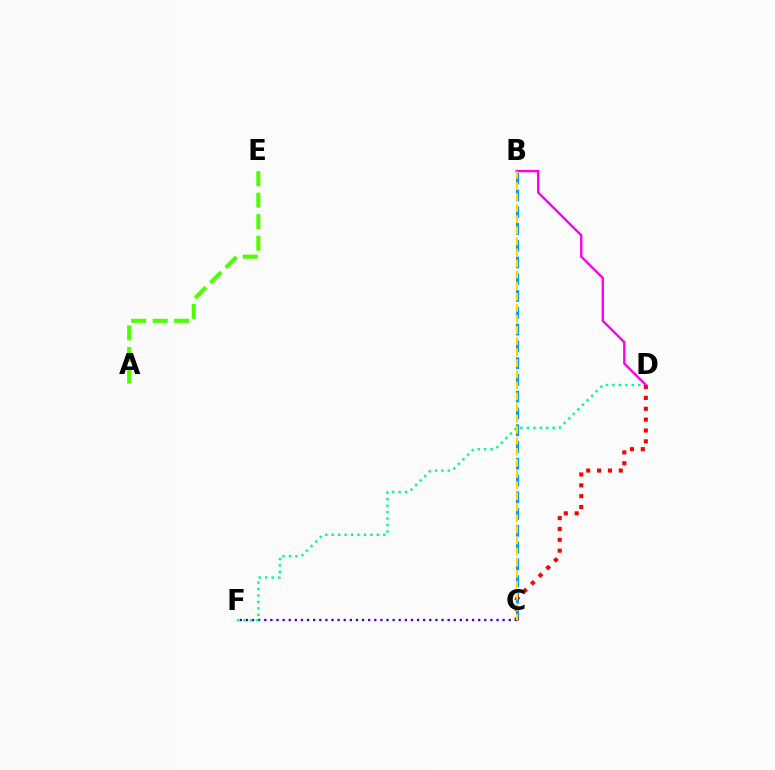{('A', 'E'): [{'color': '#4fff00', 'line_style': 'dashed', 'thickness': 2.92}], ('C', 'F'): [{'color': '#3700ff', 'line_style': 'dotted', 'thickness': 1.66}], ('B', 'C'): [{'color': '#009eff', 'line_style': 'dashed', 'thickness': 2.28}, {'color': '#ffd500', 'line_style': 'dashed', 'thickness': 1.51}], ('D', 'F'): [{'color': '#00ff86', 'line_style': 'dotted', 'thickness': 1.75}], ('B', 'D'): [{'color': '#ff00ed', 'line_style': 'solid', 'thickness': 1.71}], ('C', 'D'): [{'color': '#ff0000', 'line_style': 'dotted', 'thickness': 2.95}]}